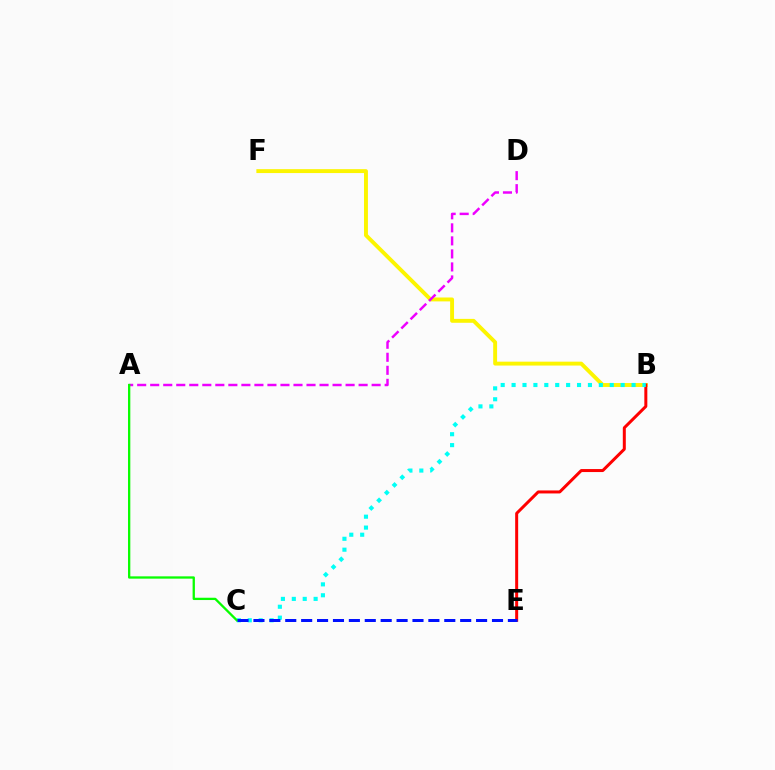{('B', 'F'): [{'color': '#fcf500', 'line_style': 'solid', 'thickness': 2.81}], ('A', 'D'): [{'color': '#ee00ff', 'line_style': 'dashed', 'thickness': 1.77}], ('B', 'E'): [{'color': '#ff0000', 'line_style': 'solid', 'thickness': 2.16}], ('B', 'C'): [{'color': '#00fff6', 'line_style': 'dotted', 'thickness': 2.96}], ('A', 'C'): [{'color': '#08ff00', 'line_style': 'solid', 'thickness': 1.66}], ('C', 'E'): [{'color': '#0010ff', 'line_style': 'dashed', 'thickness': 2.16}]}